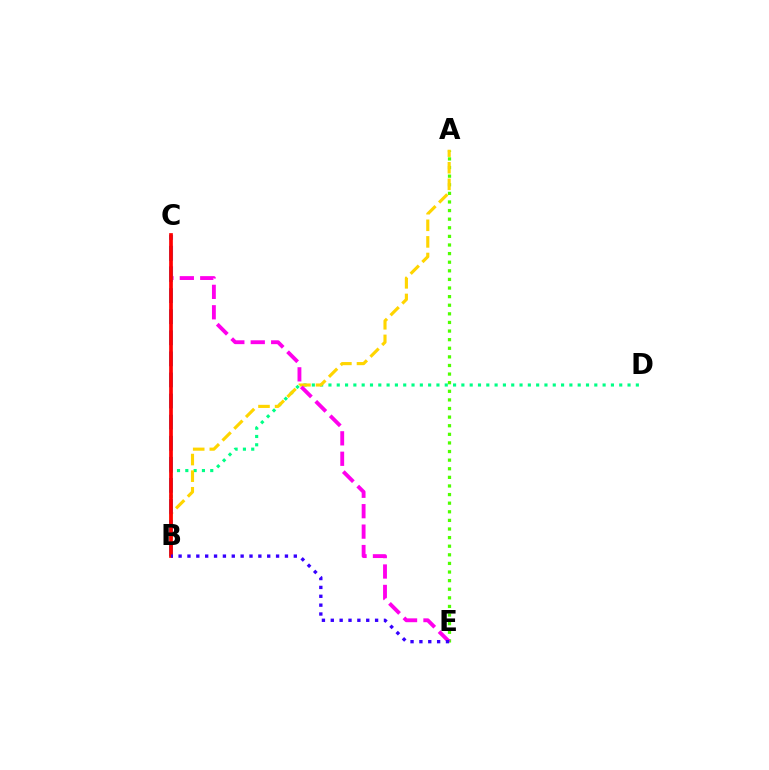{('B', 'D'): [{'color': '#00ff86', 'line_style': 'dotted', 'thickness': 2.26}], ('A', 'E'): [{'color': '#4fff00', 'line_style': 'dotted', 'thickness': 2.34}], ('A', 'B'): [{'color': '#ffd500', 'line_style': 'dashed', 'thickness': 2.26}], ('C', 'E'): [{'color': '#ff00ed', 'line_style': 'dashed', 'thickness': 2.78}], ('B', 'C'): [{'color': '#009eff', 'line_style': 'dashed', 'thickness': 2.86}, {'color': '#ff0000', 'line_style': 'solid', 'thickness': 2.66}], ('B', 'E'): [{'color': '#3700ff', 'line_style': 'dotted', 'thickness': 2.41}]}